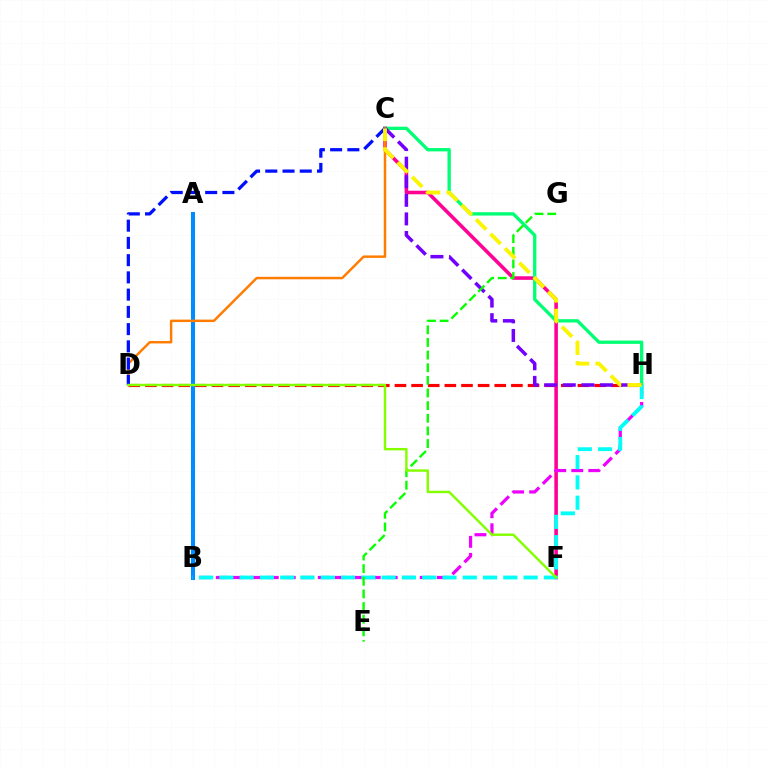{('D', 'H'): [{'color': '#ff0000', 'line_style': 'dashed', 'thickness': 2.26}], ('C', 'F'): [{'color': '#ff0094', 'line_style': 'solid', 'thickness': 2.57}], ('C', 'H'): [{'color': '#00ff74', 'line_style': 'solid', 'thickness': 2.39}, {'color': '#7200ff', 'line_style': 'dashed', 'thickness': 2.53}, {'color': '#fcf500', 'line_style': 'dashed', 'thickness': 2.77}], ('B', 'H'): [{'color': '#ee00ff', 'line_style': 'dashed', 'thickness': 2.31}, {'color': '#00fff6', 'line_style': 'dashed', 'thickness': 2.76}], ('A', 'B'): [{'color': '#008cff', 'line_style': 'solid', 'thickness': 2.91}], ('C', 'D'): [{'color': '#ff7c00', 'line_style': 'solid', 'thickness': 1.78}, {'color': '#0010ff', 'line_style': 'dashed', 'thickness': 2.34}], ('E', 'G'): [{'color': '#08ff00', 'line_style': 'dashed', 'thickness': 1.72}], ('D', 'F'): [{'color': '#84ff00', 'line_style': 'solid', 'thickness': 1.75}]}